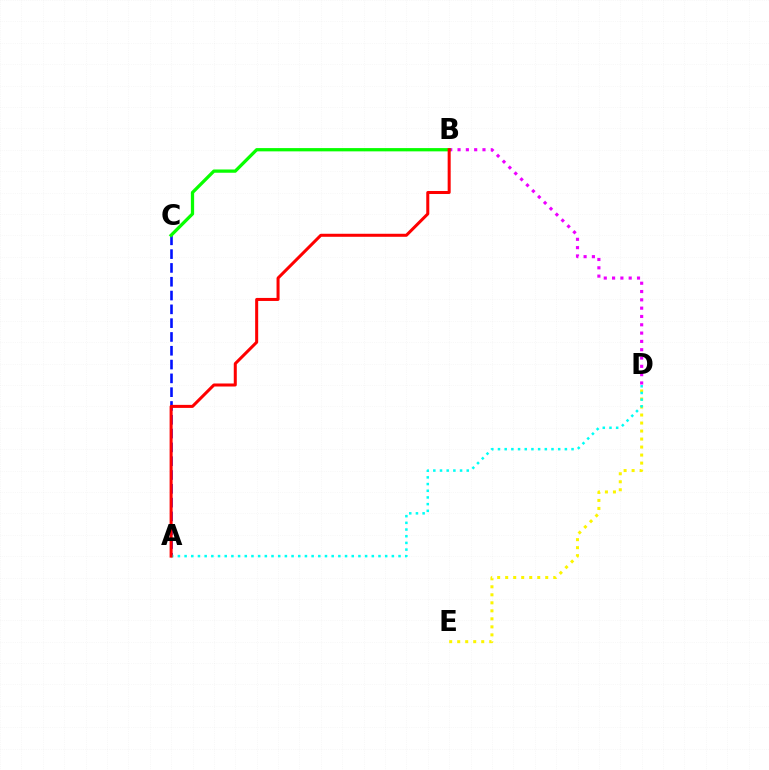{('D', 'E'): [{'color': '#fcf500', 'line_style': 'dotted', 'thickness': 2.18}], ('A', 'C'): [{'color': '#0010ff', 'line_style': 'dashed', 'thickness': 1.88}], ('B', 'D'): [{'color': '#ee00ff', 'line_style': 'dotted', 'thickness': 2.26}], ('B', 'C'): [{'color': '#08ff00', 'line_style': 'solid', 'thickness': 2.35}], ('A', 'D'): [{'color': '#00fff6', 'line_style': 'dotted', 'thickness': 1.82}], ('A', 'B'): [{'color': '#ff0000', 'line_style': 'solid', 'thickness': 2.18}]}